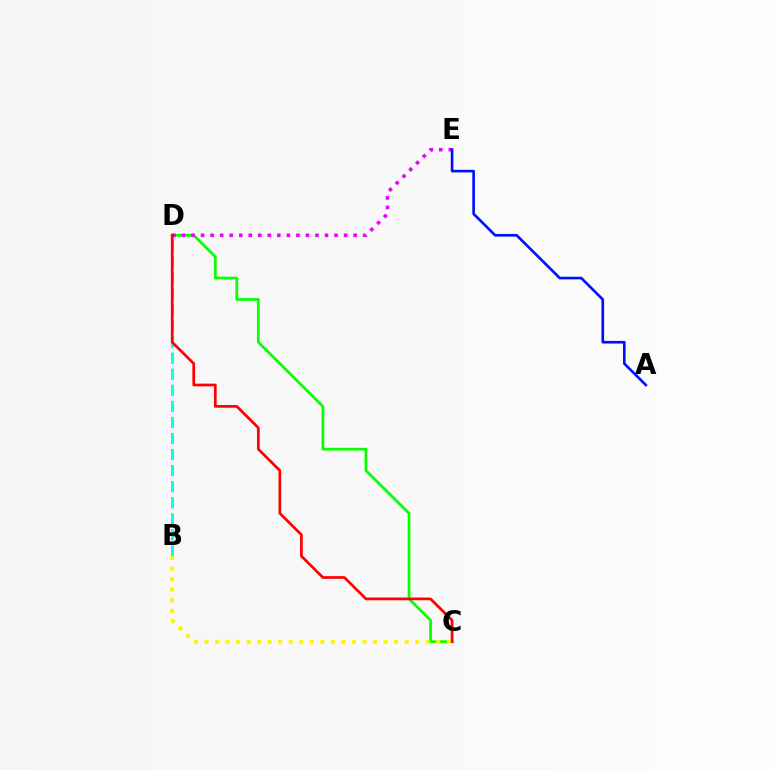{('C', 'D'): [{'color': '#08ff00', 'line_style': 'solid', 'thickness': 1.97}, {'color': '#ff0000', 'line_style': 'solid', 'thickness': 1.95}], ('D', 'E'): [{'color': '#ee00ff', 'line_style': 'dotted', 'thickness': 2.59}], ('B', 'D'): [{'color': '#00fff6', 'line_style': 'dashed', 'thickness': 2.18}], ('B', 'C'): [{'color': '#fcf500', 'line_style': 'dotted', 'thickness': 2.86}], ('A', 'E'): [{'color': '#0010ff', 'line_style': 'solid', 'thickness': 1.9}]}